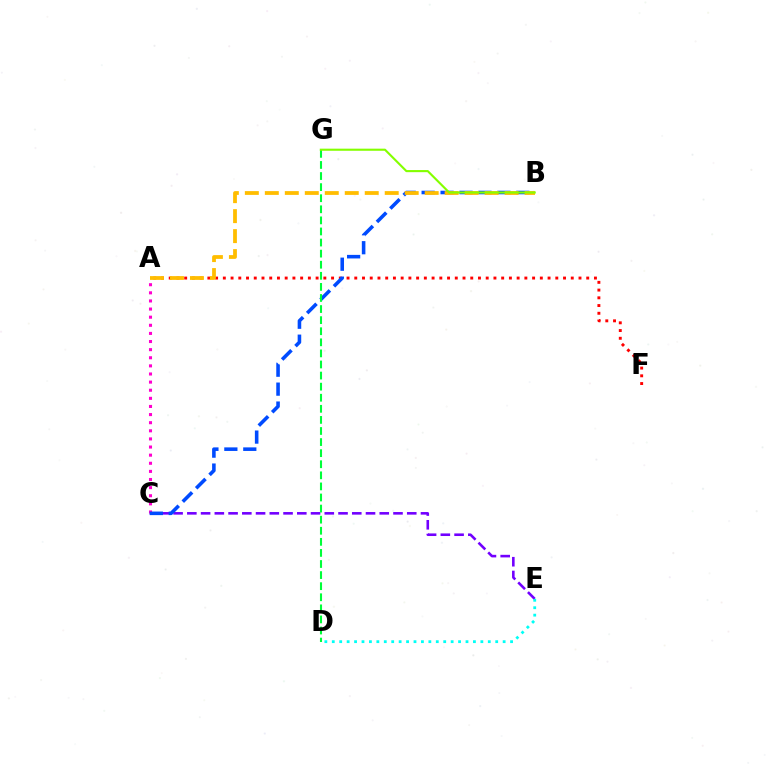{('A', 'F'): [{'color': '#ff0000', 'line_style': 'dotted', 'thickness': 2.1}], ('C', 'E'): [{'color': '#7200ff', 'line_style': 'dashed', 'thickness': 1.87}], ('A', 'C'): [{'color': '#ff00cf', 'line_style': 'dotted', 'thickness': 2.21}], ('D', 'E'): [{'color': '#00fff6', 'line_style': 'dotted', 'thickness': 2.02}], ('B', 'C'): [{'color': '#004bff', 'line_style': 'dashed', 'thickness': 2.57}], ('A', 'B'): [{'color': '#ffbd00', 'line_style': 'dashed', 'thickness': 2.71}], ('D', 'G'): [{'color': '#00ff39', 'line_style': 'dashed', 'thickness': 1.51}], ('B', 'G'): [{'color': '#84ff00', 'line_style': 'solid', 'thickness': 1.52}]}